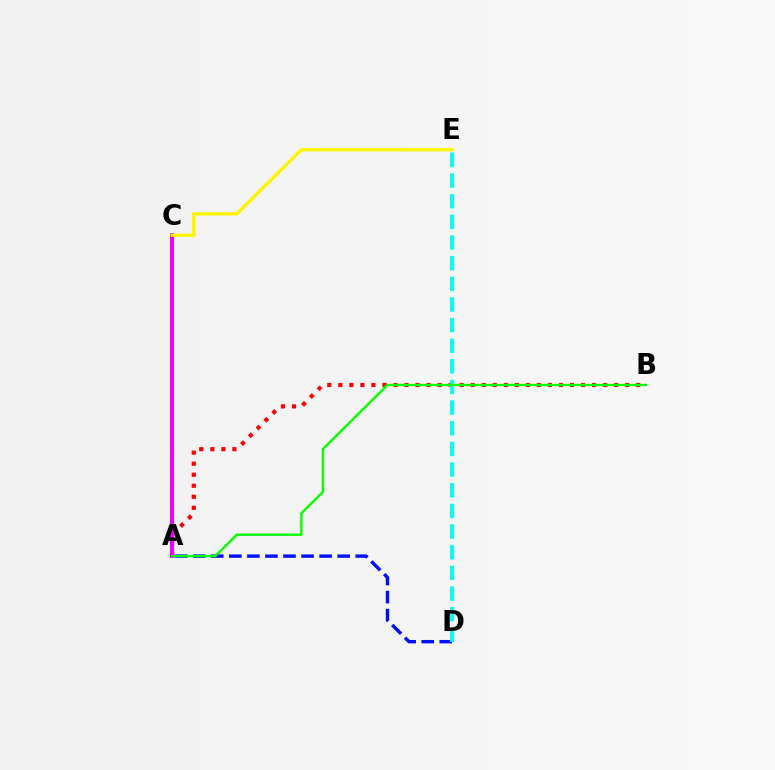{('A', 'B'): [{'color': '#ff0000', 'line_style': 'dotted', 'thickness': 3.0}, {'color': '#08ff00', 'line_style': 'solid', 'thickness': 1.71}], ('A', 'D'): [{'color': '#0010ff', 'line_style': 'dashed', 'thickness': 2.45}], ('A', 'C'): [{'color': '#ee00ff', 'line_style': 'solid', 'thickness': 2.85}], ('C', 'E'): [{'color': '#fcf500', 'line_style': 'solid', 'thickness': 2.44}], ('D', 'E'): [{'color': '#00fff6', 'line_style': 'dashed', 'thickness': 2.8}]}